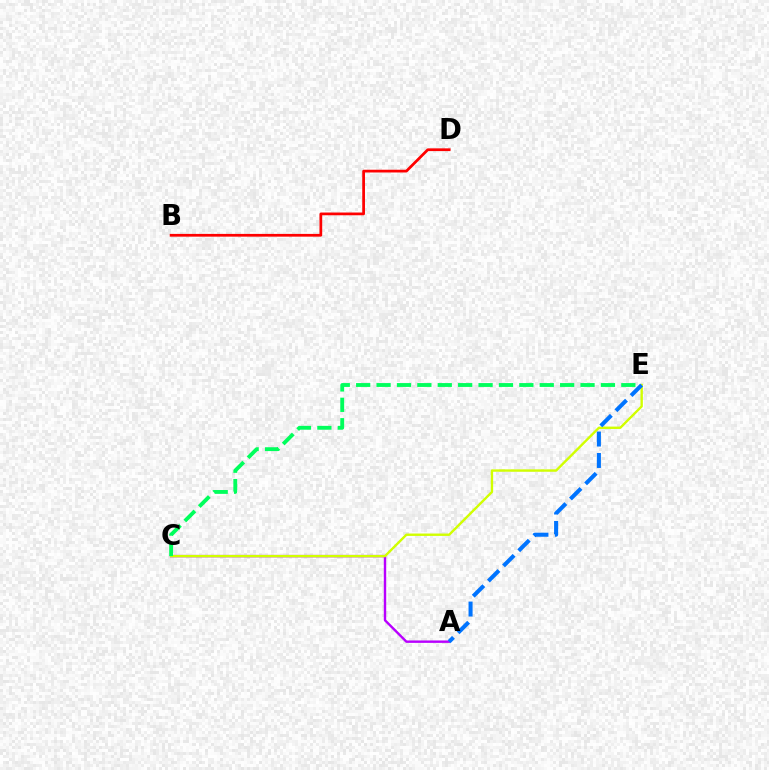{('A', 'C'): [{'color': '#b900ff', 'line_style': 'solid', 'thickness': 1.73}], ('C', 'E'): [{'color': '#d1ff00', 'line_style': 'solid', 'thickness': 1.72}, {'color': '#00ff5c', 'line_style': 'dashed', 'thickness': 2.77}], ('B', 'D'): [{'color': '#ff0000', 'line_style': 'solid', 'thickness': 1.97}], ('A', 'E'): [{'color': '#0074ff', 'line_style': 'dashed', 'thickness': 2.91}]}